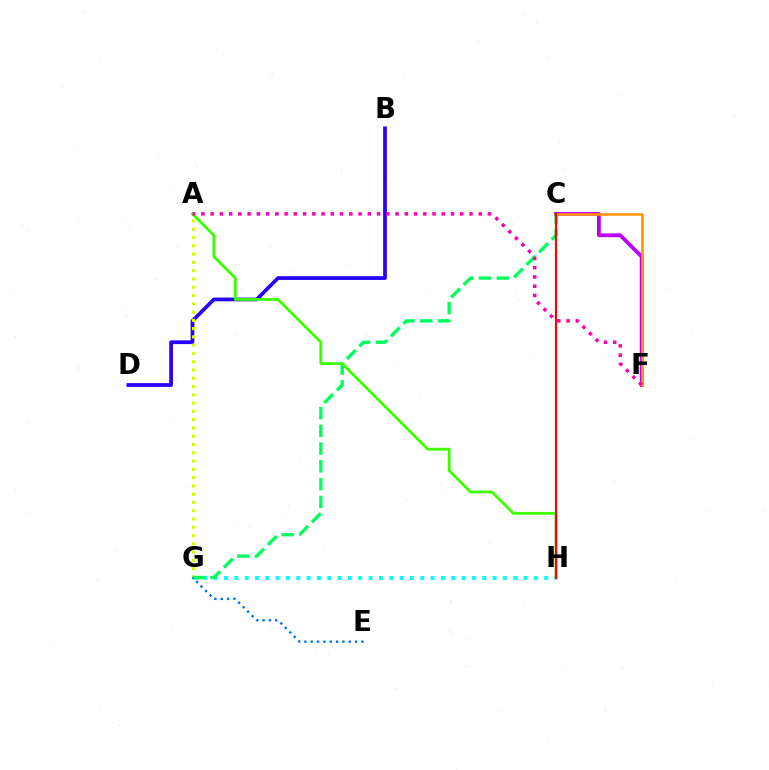{('B', 'D'): [{'color': '#2500ff', 'line_style': 'solid', 'thickness': 2.69}], ('A', 'G'): [{'color': '#d1ff00', 'line_style': 'dotted', 'thickness': 2.25}], ('C', 'F'): [{'color': '#b900ff', 'line_style': 'solid', 'thickness': 2.73}, {'color': '#ff9400', 'line_style': 'solid', 'thickness': 1.84}], ('G', 'H'): [{'color': '#00fff6', 'line_style': 'dotted', 'thickness': 2.81}], ('C', 'G'): [{'color': '#00ff5c', 'line_style': 'dashed', 'thickness': 2.42}], ('A', 'H'): [{'color': '#3dff00', 'line_style': 'solid', 'thickness': 2.03}], ('E', 'G'): [{'color': '#0074ff', 'line_style': 'dotted', 'thickness': 1.72}], ('C', 'H'): [{'color': '#ff0000', 'line_style': 'solid', 'thickness': 1.55}], ('A', 'F'): [{'color': '#ff00ac', 'line_style': 'dotted', 'thickness': 2.51}]}